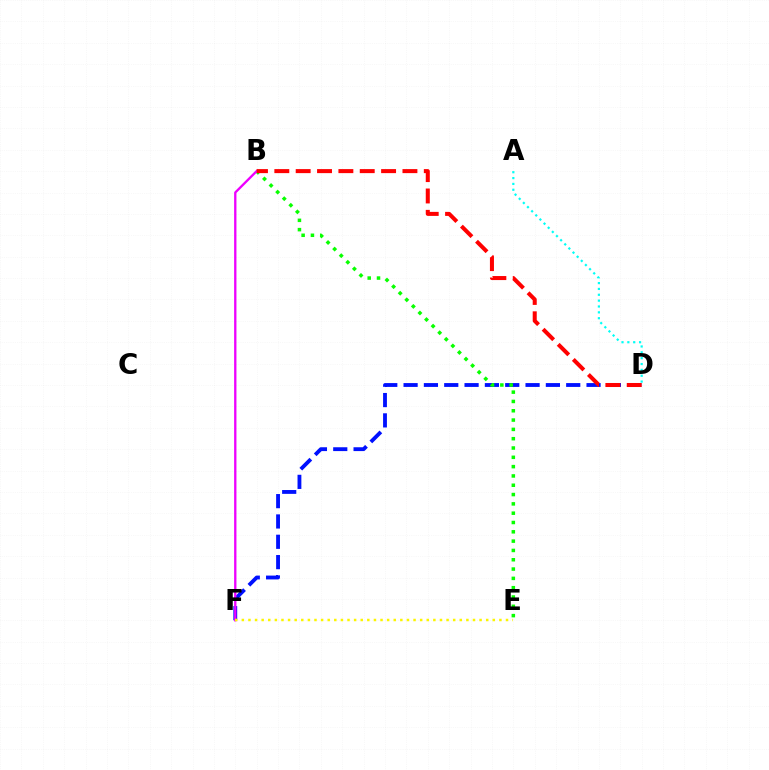{('D', 'F'): [{'color': '#0010ff', 'line_style': 'dashed', 'thickness': 2.76}], ('B', 'E'): [{'color': '#08ff00', 'line_style': 'dotted', 'thickness': 2.53}], ('B', 'F'): [{'color': '#ee00ff', 'line_style': 'solid', 'thickness': 1.67}], ('E', 'F'): [{'color': '#fcf500', 'line_style': 'dotted', 'thickness': 1.79}], ('B', 'D'): [{'color': '#ff0000', 'line_style': 'dashed', 'thickness': 2.9}], ('A', 'D'): [{'color': '#00fff6', 'line_style': 'dotted', 'thickness': 1.59}]}